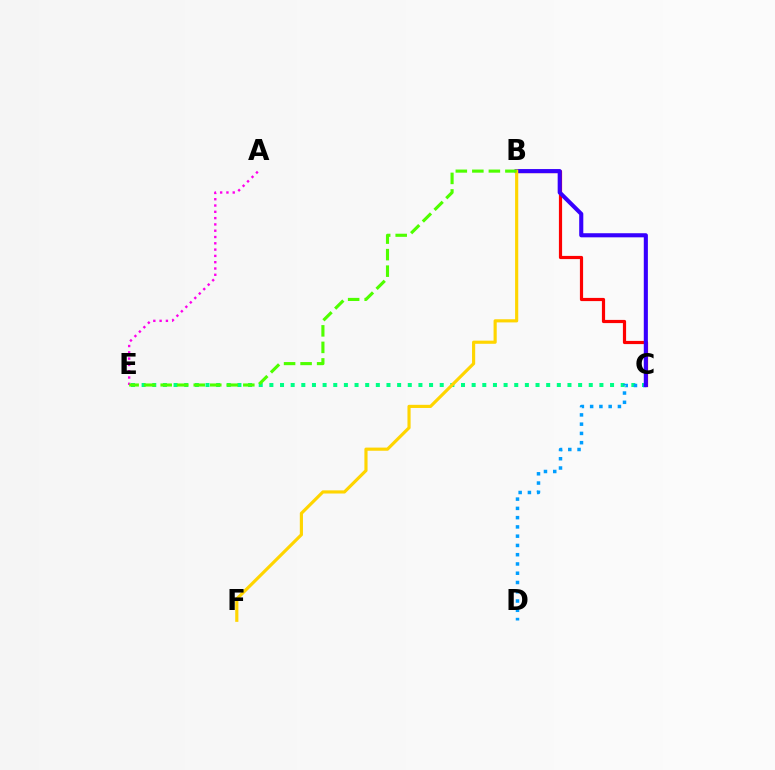{('C', 'E'): [{'color': '#00ff86', 'line_style': 'dotted', 'thickness': 2.89}], ('A', 'E'): [{'color': '#ff00ed', 'line_style': 'dotted', 'thickness': 1.71}], ('C', 'D'): [{'color': '#009eff', 'line_style': 'dotted', 'thickness': 2.52}], ('B', 'C'): [{'color': '#ff0000', 'line_style': 'solid', 'thickness': 2.29}, {'color': '#3700ff', 'line_style': 'solid', 'thickness': 2.95}], ('B', 'F'): [{'color': '#ffd500', 'line_style': 'solid', 'thickness': 2.27}], ('B', 'E'): [{'color': '#4fff00', 'line_style': 'dashed', 'thickness': 2.24}]}